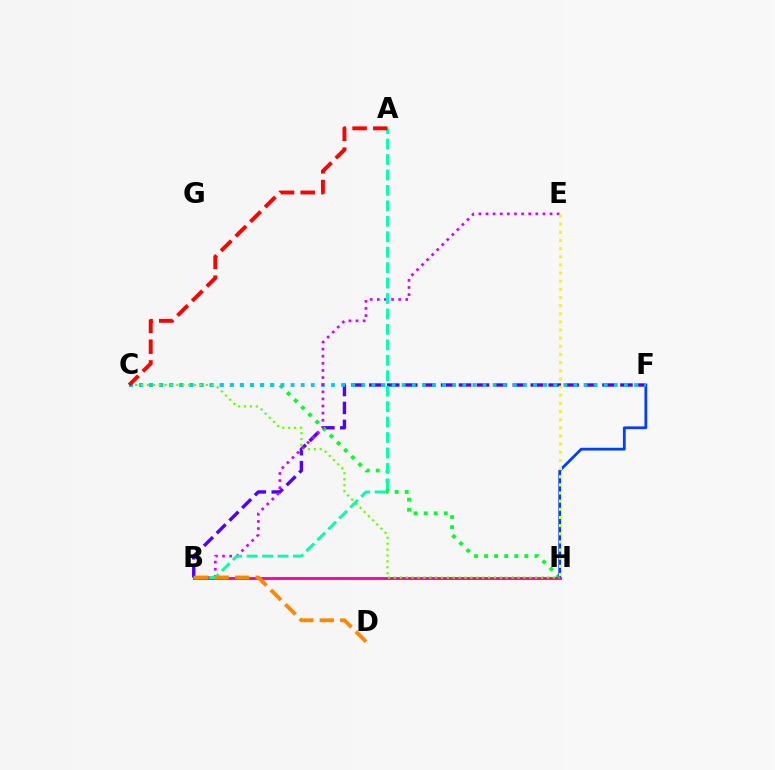{('B', 'F'): [{'color': '#4f00ff', 'line_style': 'dashed', 'thickness': 2.44}], ('C', 'H'): [{'color': '#00ff27', 'line_style': 'dotted', 'thickness': 2.74}, {'color': '#66ff00', 'line_style': 'dotted', 'thickness': 1.6}], ('F', 'H'): [{'color': '#003fff', 'line_style': 'solid', 'thickness': 2.0}], ('B', 'H'): [{'color': '#ff00a0', 'line_style': 'solid', 'thickness': 2.04}], ('C', 'F'): [{'color': '#00c7ff', 'line_style': 'dotted', 'thickness': 2.74}], ('B', 'E'): [{'color': '#d600ff', 'line_style': 'dotted', 'thickness': 1.93}], ('A', 'B'): [{'color': '#00ffaf', 'line_style': 'dashed', 'thickness': 2.1}], ('E', 'H'): [{'color': '#eeff00', 'line_style': 'dotted', 'thickness': 2.21}], ('A', 'C'): [{'color': '#ff0000', 'line_style': 'dashed', 'thickness': 2.81}], ('B', 'D'): [{'color': '#ff8800', 'line_style': 'dashed', 'thickness': 2.78}]}